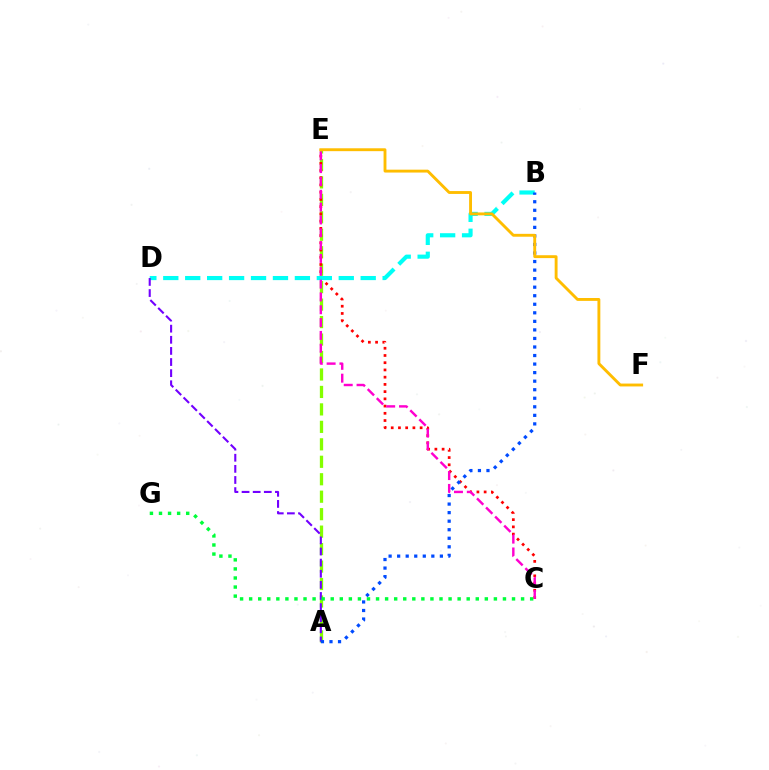{('A', 'E'): [{'color': '#84ff00', 'line_style': 'dashed', 'thickness': 2.37}], ('C', 'E'): [{'color': '#ff0000', 'line_style': 'dotted', 'thickness': 1.96}, {'color': '#ff00cf', 'line_style': 'dashed', 'thickness': 1.74}], ('B', 'D'): [{'color': '#00fff6', 'line_style': 'dashed', 'thickness': 2.98}], ('A', 'D'): [{'color': '#7200ff', 'line_style': 'dashed', 'thickness': 1.51}], ('A', 'B'): [{'color': '#004bff', 'line_style': 'dotted', 'thickness': 2.32}], ('C', 'G'): [{'color': '#00ff39', 'line_style': 'dotted', 'thickness': 2.46}], ('E', 'F'): [{'color': '#ffbd00', 'line_style': 'solid', 'thickness': 2.07}]}